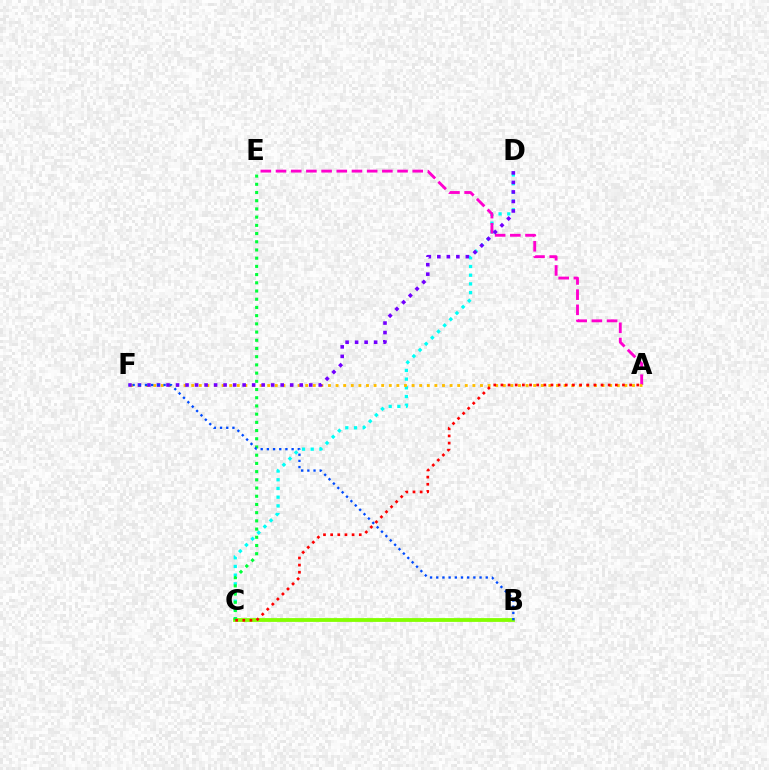{('C', 'D'): [{'color': '#00fff6', 'line_style': 'dotted', 'thickness': 2.36}], ('B', 'C'): [{'color': '#84ff00', 'line_style': 'solid', 'thickness': 2.74}], ('C', 'E'): [{'color': '#00ff39', 'line_style': 'dotted', 'thickness': 2.23}], ('A', 'E'): [{'color': '#ff00cf', 'line_style': 'dashed', 'thickness': 2.06}], ('A', 'F'): [{'color': '#ffbd00', 'line_style': 'dotted', 'thickness': 2.06}], ('D', 'F'): [{'color': '#7200ff', 'line_style': 'dotted', 'thickness': 2.59}], ('A', 'C'): [{'color': '#ff0000', 'line_style': 'dotted', 'thickness': 1.94}], ('B', 'F'): [{'color': '#004bff', 'line_style': 'dotted', 'thickness': 1.68}]}